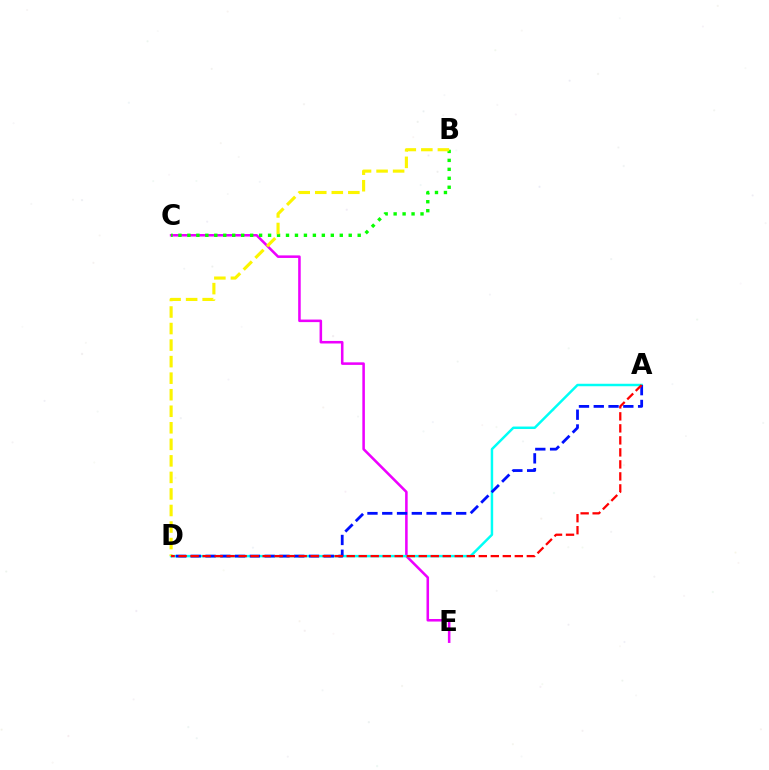{('C', 'E'): [{'color': '#ee00ff', 'line_style': 'solid', 'thickness': 1.84}], ('B', 'C'): [{'color': '#08ff00', 'line_style': 'dotted', 'thickness': 2.43}], ('A', 'D'): [{'color': '#00fff6', 'line_style': 'solid', 'thickness': 1.78}, {'color': '#0010ff', 'line_style': 'dashed', 'thickness': 2.01}, {'color': '#ff0000', 'line_style': 'dashed', 'thickness': 1.63}], ('B', 'D'): [{'color': '#fcf500', 'line_style': 'dashed', 'thickness': 2.25}]}